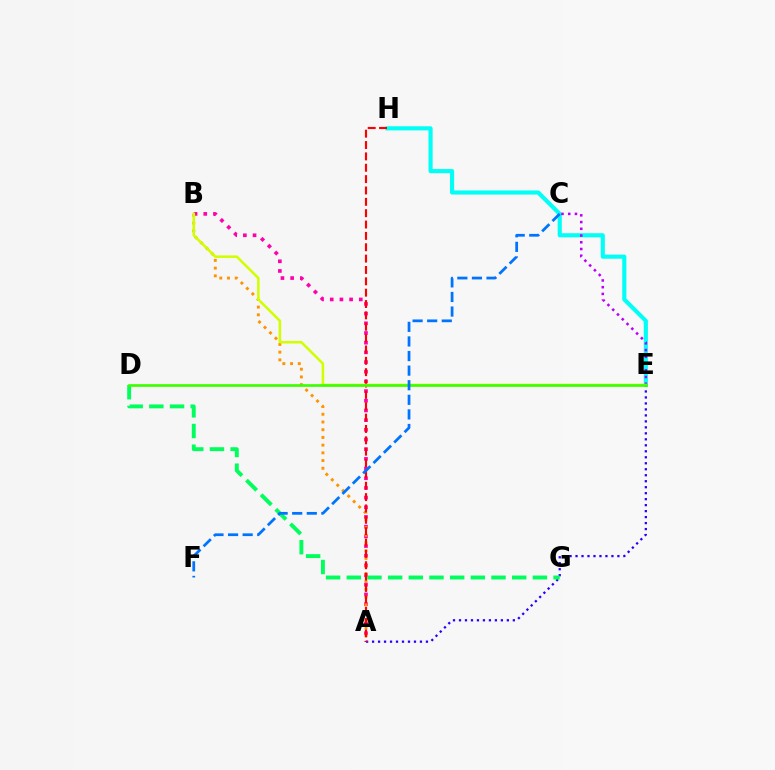{('E', 'H'): [{'color': '#00fff6', 'line_style': 'solid', 'thickness': 2.97}], ('A', 'E'): [{'color': '#2500ff', 'line_style': 'dotted', 'thickness': 1.63}], ('A', 'B'): [{'color': '#ff00ac', 'line_style': 'dotted', 'thickness': 2.63}, {'color': '#ff9400', 'line_style': 'dotted', 'thickness': 2.1}], ('D', 'G'): [{'color': '#00ff5c', 'line_style': 'dashed', 'thickness': 2.81}], ('C', 'E'): [{'color': '#b900ff', 'line_style': 'dotted', 'thickness': 1.83}], ('A', 'H'): [{'color': '#ff0000', 'line_style': 'dashed', 'thickness': 1.54}], ('B', 'E'): [{'color': '#d1ff00', 'line_style': 'solid', 'thickness': 1.83}], ('D', 'E'): [{'color': '#3dff00', 'line_style': 'solid', 'thickness': 1.92}], ('C', 'F'): [{'color': '#0074ff', 'line_style': 'dashed', 'thickness': 1.98}]}